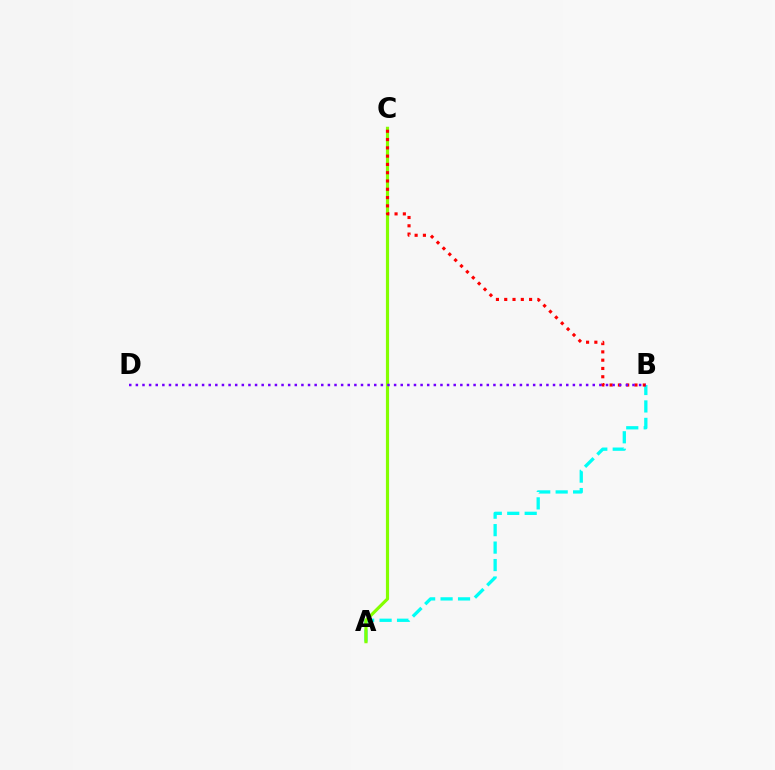{('A', 'B'): [{'color': '#00fff6', 'line_style': 'dashed', 'thickness': 2.37}], ('A', 'C'): [{'color': '#84ff00', 'line_style': 'solid', 'thickness': 2.28}], ('B', 'C'): [{'color': '#ff0000', 'line_style': 'dotted', 'thickness': 2.25}], ('B', 'D'): [{'color': '#7200ff', 'line_style': 'dotted', 'thickness': 1.8}]}